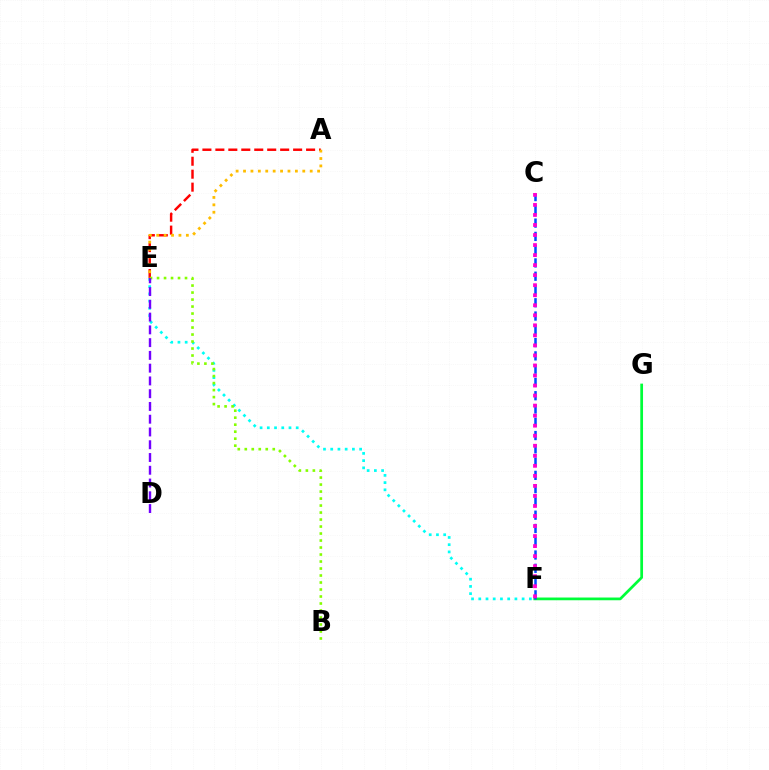{('E', 'F'): [{'color': '#00fff6', 'line_style': 'dotted', 'thickness': 1.96}], ('F', 'G'): [{'color': '#00ff39', 'line_style': 'solid', 'thickness': 1.97}], ('A', 'E'): [{'color': '#ff0000', 'line_style': 'dashed', 'thickness': 1.76}, {'color': '#ffbd00', 'line_style': 'dotted', 'thickness': 2.01}], ('C', 'F'): [{'color': '#004bff', 'line_style': 'dashed', 'thickness': 1.8}, {'color': '#ff00cf', 'line_style': 'dotted', 'thickness': 2.73}], ('B', 'E'): [{'color': '#84ff00', 'line_style': 'dotted', 'thickness': 1.9}], ('D', 'E'): [{'color': '#7200ff', 'line_style': 'dashed', 'thickness': 1.73}]}